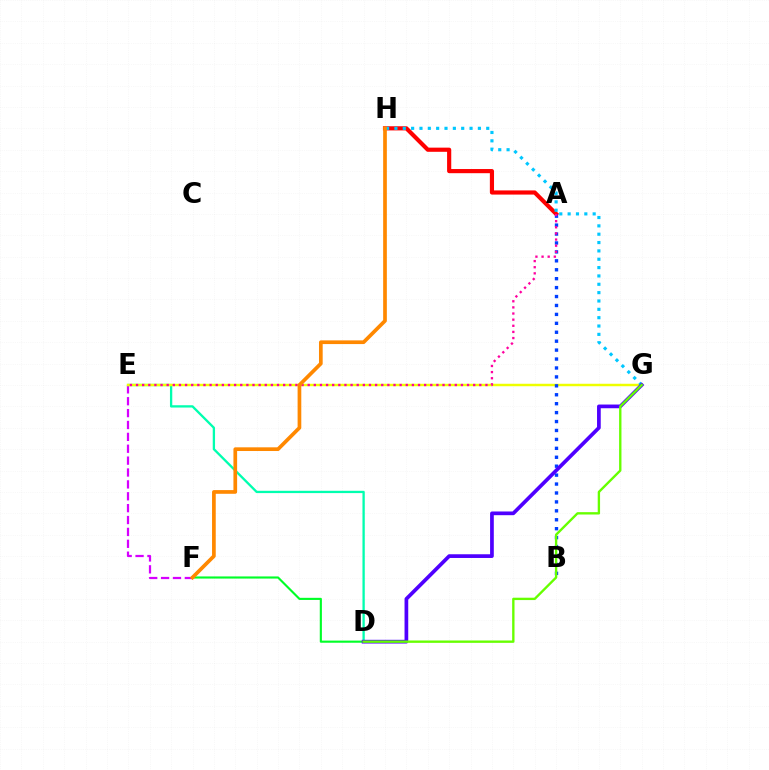{('E', 'F'): [{'color': '#d600ff', 'line_style': 'dashed', 'thickness': 1.61}], ('D', 'E'): [{'color': '#00ffaf', 'line_style': 'solid', 'thickness': 1.66}], ('D', 'F'): [{'color': '#00ff27', 'line_style': 'solid', 'thickness': 1.53}], ('E', 'G'): [{'color': '#eeff00', 'line_style': 'solid', 'thickness': 1.78}], ('A', 'H'): [{'color': '#ff0000', 'line_style': 'solid', 'thickness': 3.0}], ('A', 'B'): [{'color': '#003fff', 'line_style': 'dotted', 'thickness': 2.43}], ('G', 'H'): [{'color': '#00c7ff', 'line_style': 'dotted', 'thickness': 2.27}], ('A', 'E'): [{'color': '#ff00a0', 'line_style': 'dotted', 'thickness': 1.67}], ('D', 'G'): [{'color': '#4f00ff', 'line_style': 'solid', 'thickness': 2.67}, {'color': '#66ff00', 'line_style': 'solid', 'thickness': 1.7}], ('F', 'H'): [{'color': '#ff8800', 'line_style': 'solid', 'thickness': 2.66}]}